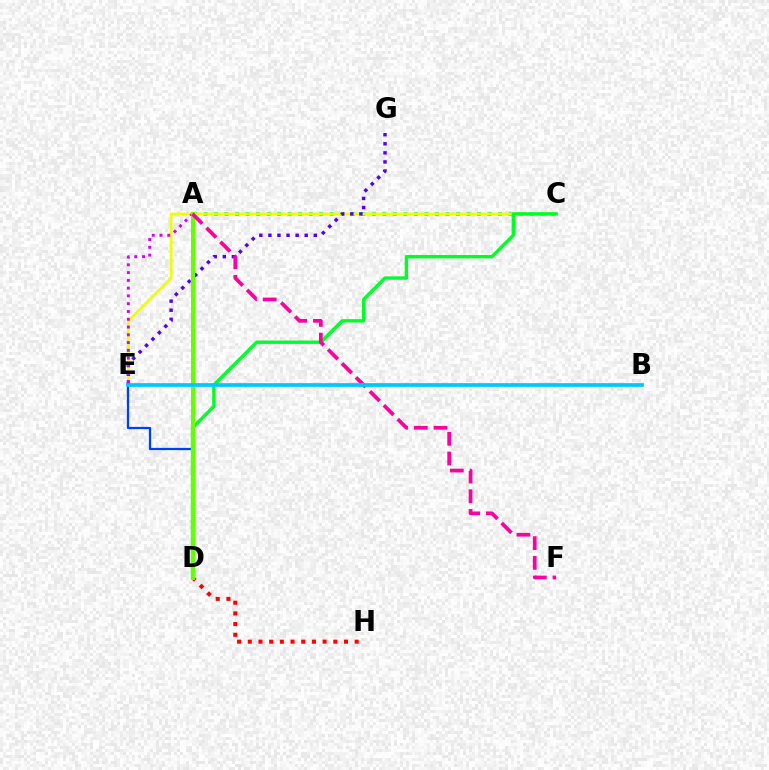{('A', 'C'): [{'color': '#00ffaf', 'line_style': 'dotted', 'thickness': 2.86}], ('A', 'D'): [{'color': '#ff8800', 'line_style': 'solid', 'thickness': 1.66}, {'color': '#66ff00', 'line_style': 'solid', 'thickness': 2.9}], ('C', 'E'): [{'color': '#eeff00', 'line_style': 'solid', 'thickness': 1.92}], ('D', 'E'): [{'color': '#003fff', 'line_style': 'solid', 'thickness': 1.62}], ('E', 'G'): [{'color': '#4f00ff', 'line_style': 'dotted', 'thickness': 2.47}], ('D', 'H'): [{'color': '#ff0000', 'line_style': 'dotted', 'thickness': 2.9}], ('C', 'D'): [{'color': '#00ff27', 'line_style': 'solid', 'thickness': 2.43}], ('A', 'E'): [{'color': '#d600ff', 'line_style': 'dotted', 'thickness': 2.11}], ('A', 'F'): [{'color': '#ff00a0', 'line_style': 'dashed', 'thickness': 2.68}], ('B', 'E'): [{'color': '#00c7ff', 'line_style': 'solid', 'thickness': 2.67}]}